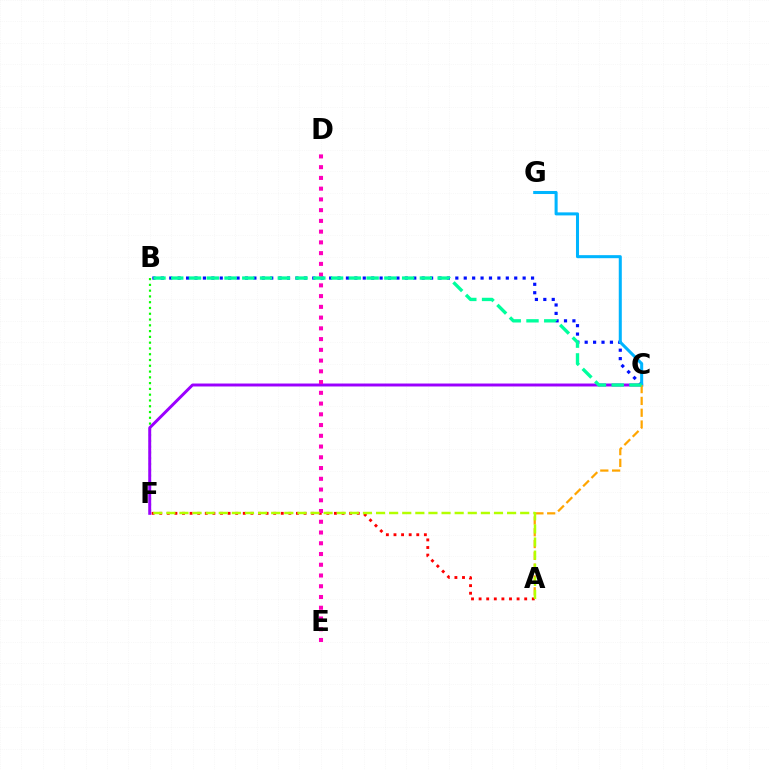{('B', 'F'): [{'color': '#08ff00', 'line_style': 'dotted', 'thickness': 1.57}], ('B', 'C'): [{'color': '#0010ff', 'line_style': 'dotted', 'thickness': 2.29}, {'color': '#00ff9d', 'line_style': 'dashed', 'thickness': 2.41}], ('A', 'F'): [{'color': '#ff0000', 'line_style': 'dotted', 'thickness': 2.06}, {'color': '#b3ff00', 'line_style': 'dashed', 'thickness': 1.78}], ('C', 'F'): [{'color': '#9b00ff', 'line_style': 'solid', 'thickness': 2.13}], ('C', 'G'): [{'color': '#00b5ff', 'line_style': 'solid', 'thickness': 2.19}], ('D', 'E'): [{'color': '#ff00bd', 'line_style': 'dotted', 'thickness': 2.92}], ('A', 'C'): [{'color': '#ffa500', 'line_style': 'dashed', 'thickness': 1.6}]}